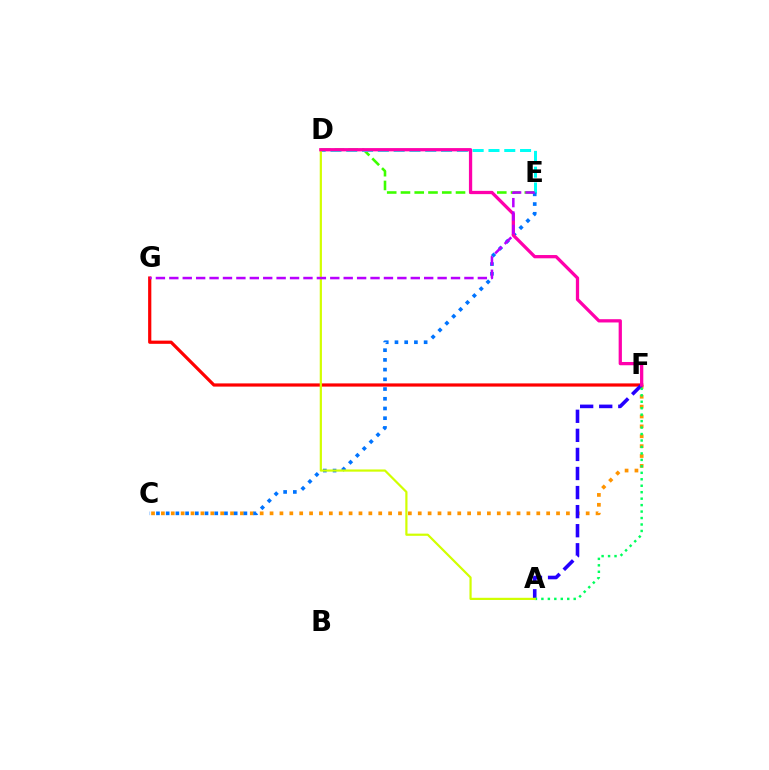{('D', 'E'): [{'color': '#3dff00', 'line_style': 'dashed', 'thickness': 1.87}, {'color': '#00fff6', 'line_style': 'dashed', 'thickness': 2.15}], ('F', 'G'): [{'color': '#ff0000', 'line_style': 'solid', 'thickness': 2.31}], ('C', 'F'): [{'color': '#ff9400', 'line_style': 'dotted', 'thickness': 2.68}], ('C', 'E'): [{'color': '#0074ff', 'line_style': 'dotted', 'thickness': 2.64}], ('A', 'F'): [{'color': '#2500ff', 'line_style': 'dashed', 'thickness': 2.59}, {'color': '#00ff5c', 'line_style': 'dotted', 'thickness': 1.76}], ('A', 'D'): [{'color': '#d1ff00', 'line_style': 'solid', 'thickness': 1.58}], ('D', 'F'): [{'color': '#ff00ac', 'line_style': 'solid', 'thickness': 2.35}], ('E', 'G'): [{'color': '#b900ff', 'line_style': 'dashed', 'thickness': 1.82}]}